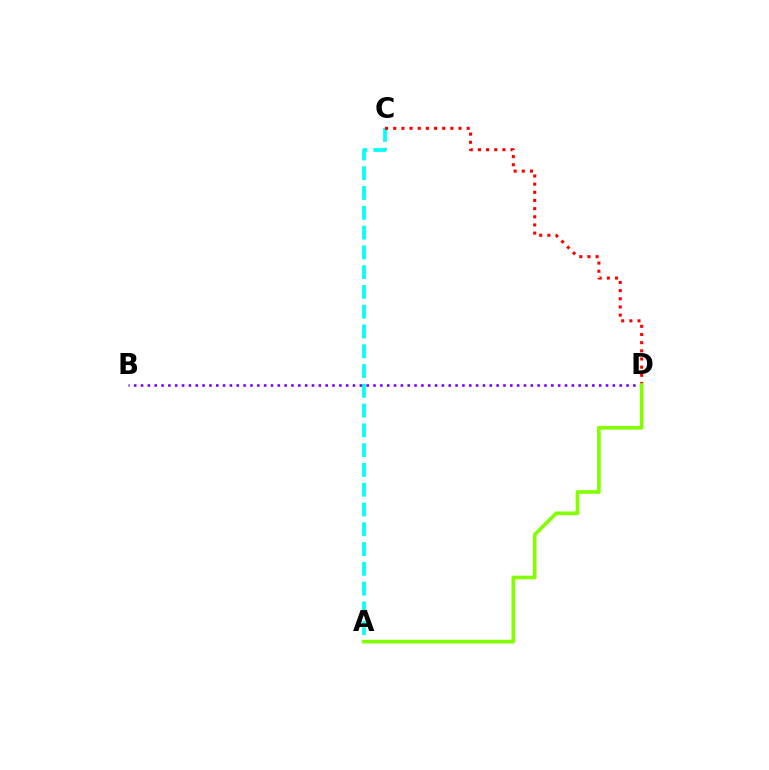{('A', 'C'): [{'color': '#00fff6', 'line_style': 'dashed', 'thickness': 2.69}], ('C', 'D'): [{'color': '#ff0000', 'line_style': 'dotted', 'thickness': 2.22}], ('B', 'D'): [{'color': '#7200ff', 'line_style': 'dotted', 'thickness': 1.86}], ('A', 'D'): [{'color': '#84ff00', 'line_style': 'solid', 'thickness': 2.65}]}